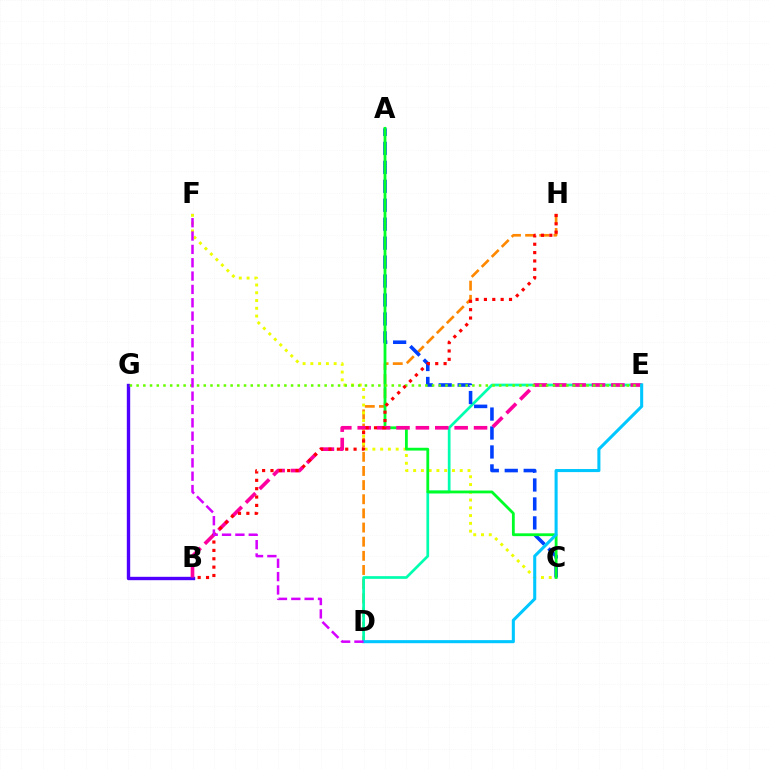{('D', 'H'): [{'color': '#ff8800', 'line_style': 'dashed', 'thickness': 1.92}], ('C', 'F'): [{'color': '#eeff00', 'line_style': 'dotted', 'thickness': 2.11}], ('D', 'E'): [{'color': '#00ffaf', 'line_style': 'solid', 'thickness': 1.95}, {'color': '#00c7ff', 'line_style': 'solid', 'thickness': 2.21}], ('A', 'C'): [{'color': '#003fff', 'line_style': 'dashed', 'thickness': 2.57}, {'color': '#00ff27', 'line_style': 'solid', 'thickness': 2.02}], ('B', 'G'): [{'color': '#4f00ff', 'line_style': 'solid', 'thickness': 2.43}], ('B', 'E'): [{'color': '#ff00a0', 'line_style': 'dashed', 'thickness': 2.63}], ('E', 'G'): [{'color': '#66ff00', 'line_style': 'dotted', 'thickness': 1.82}], ('B', 'H'): [{'color': '#ff0000', 'line_style': 'dotted', 'thickness': 2.27}], ('D', 'F'): [{'color': '#d600ff', 'line_style': 'dashed', 'thickness': 1.81}]}